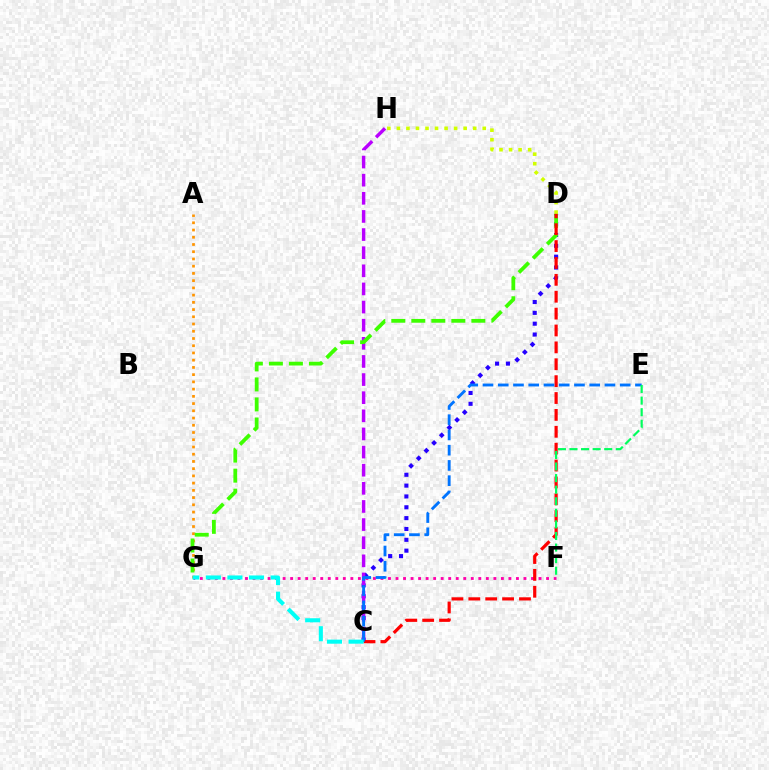{('F', 'G'): [{'color': '#ff00ac', 'line_style': 'dotted', 'thickness': 2.05}], ('C', 'D'): [{'color': '#2500ff', 'line_style': 'dotted', 'thickness': 2.94}, {'color': '#ff0000', 'line_style': 'dashed', 'thickness': 2.29}], ('A', 'G'): [{'color': '#ff9400', 'line_style': 'dotted', 'thickness': 1.96}], ('C', 'H'): [{'color': '#b900ff', 'line_style': 'dashed', 'thickness': 2.46}], ('D', 'H'): [{'color': '#d1ff00', 'line_style': 'dotted', 'thickness': 2.59}], ('D', 'G'): [{'color': '#3dff00', 'line_style': 'dashed', 'thickness': 2.72}], ('C', 'E'): [{'color': '#0074ff', 'line_style': 'dashed', 'thickness': 2.07}], ('C', 'G'): [{'color': '#00fff6', 'line_style': 'dashed', 'thickness': 2.93}], ('E', 'F'): [{'color': '#00ff5c', 'line_style': 'dashed', 'thickness': 1.57}]}